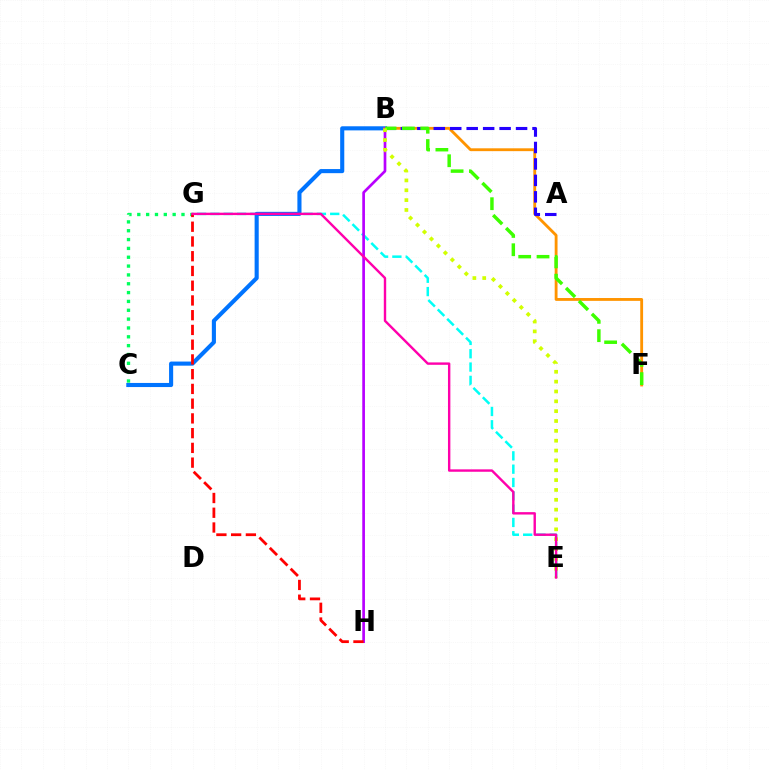{('E', 'G'): [{'color': '#00fff6', 'line_style': 'dashed', 'thickness': 1.81}, {'color': '#ff00ac', 'line_style': 'solid', 'thickness': 1.73}], ('B', 'C'): [{'color': '#0074ff', 'line_style': 'solid', 'thickness': 2.95}], ('B', 'F'): [{'color': '#ff9400', 'line_style': 'solid', 'thickness': 2.05}, {'color': '#3dff00', 'line_style': 'dashed', 'thickness': 2.49}], ('B', 'H'): [{'color': '#b900ff', 'line_style': 'solid', 'thickness': 1.94}], ('A', 'B'): [{'color': '#2500ff', 'line_style': 'dashed', 'thickness': 2.24}], ('B', 'E'): [{'color': '#d1ff00', 'line_style': 'dotted', 'thickness': 2.68}], ('C', 'G'): [{'color': '#00ff5c', 'line_style': 'dotted', 'thickness': 2.4}], ('G', 'H'): [{'color': '#ff0000', 'line_style': 'dashed', 'thickness': 2.0}]}